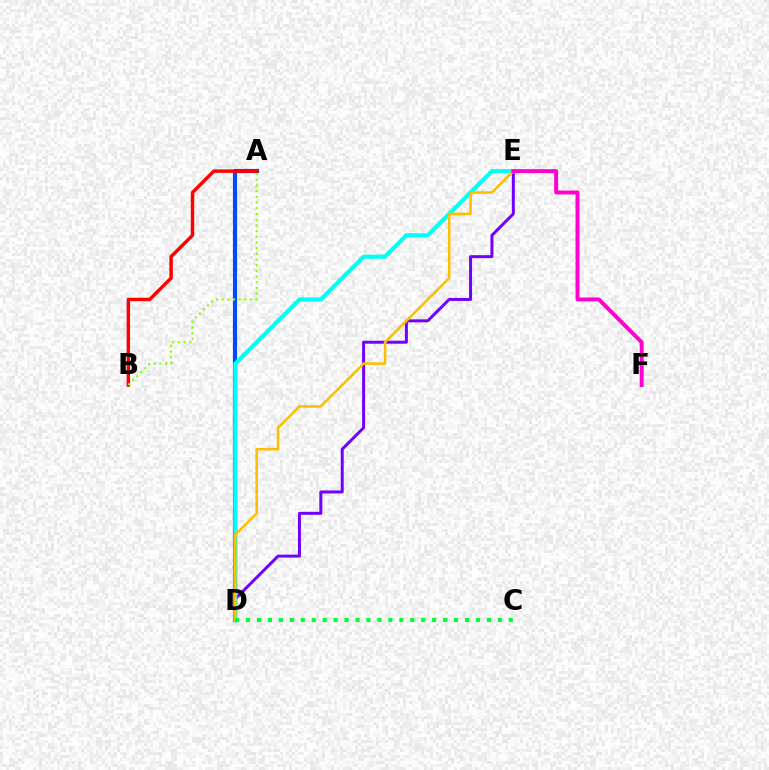{('D', 'E'): [{'color': '#7200ff', 'line_style': 'solid', 'thickness': 2.15}, {'color': '#00fff6', 'line_style': 'solid', 'thickness': 2.95}, {'color': '#ffbd00', 'line_style': 'solid', 'thickness': 1.83}], ('A', 'D'): [{'color': '#004bff', 'line_style': 'solid', 'thickness': 2.99}], ('A', 'B'): [{'color': '#ff0000', 'line_style': 'solid', 'thickness': 2.47}, {'color': '#84ff00', 'line_style': 'dotted', 'thickness': 1.55}], ('C', 'D'): [{'color': '#00ff39', 'line_style': 'dotted', 'thickness': 2.98}], ('E', 'F'): [{'color': '#ff00cf', 'line_style': 'solid', 'thickness': 2.83}]}